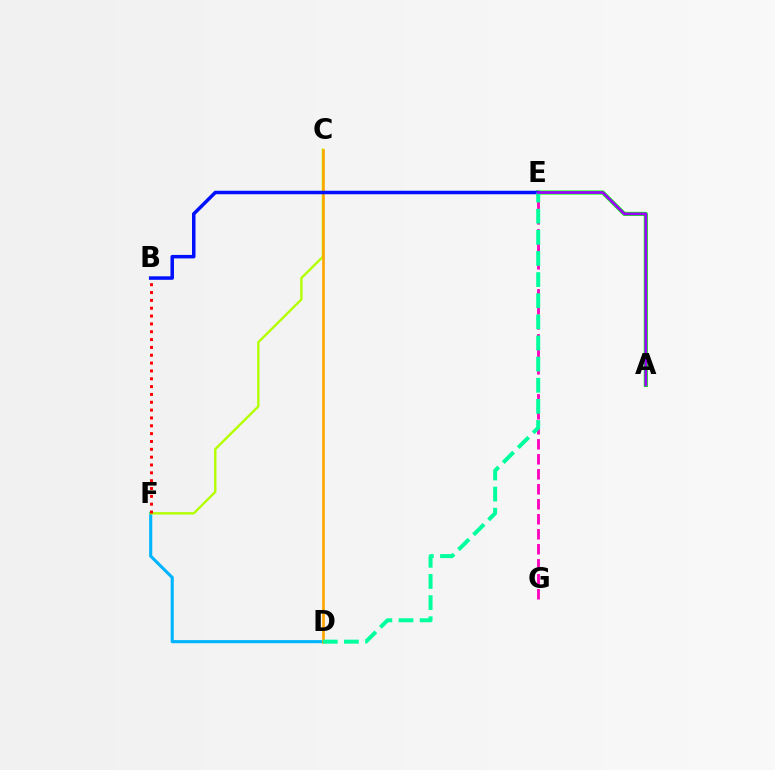{('D', 'F'): [{'color': '#00b5ff', 'line_style': 'solid', 'thickness': 2.24}], ('C', 'F'): [{'color': '#b3ff00', 'line_style': 'solid', 'thickness': 1.71}], ('B', 'F'): [{'color': '#ff0000', 'line_style': 'dotted', 'thickness': 2.13}], ('A', 'E'): [{'color': '#08ff00', 'line_style': 'solid', 'thickness': 2.97}, {'color': '#9b00ff', 'line_style': 'solid', 'thickness': 1.99}], ('C', 'D'): [{'color': '#ffa500', 'line_style': 'solid', 'thickness': 1.91}], ('E', 'G'): [{'color': '#ff00bd', 'line_style': 'dashed', 'thickness': 2.04}], ('B', 'E'): [{'color': '#0010ff', 'line_style': 'solid', 'thickness': 2.52}], ('D', 'E'): [{'color': '#00ff9d', 'line_style': 'dashed', 'thickness': 2.87}]}